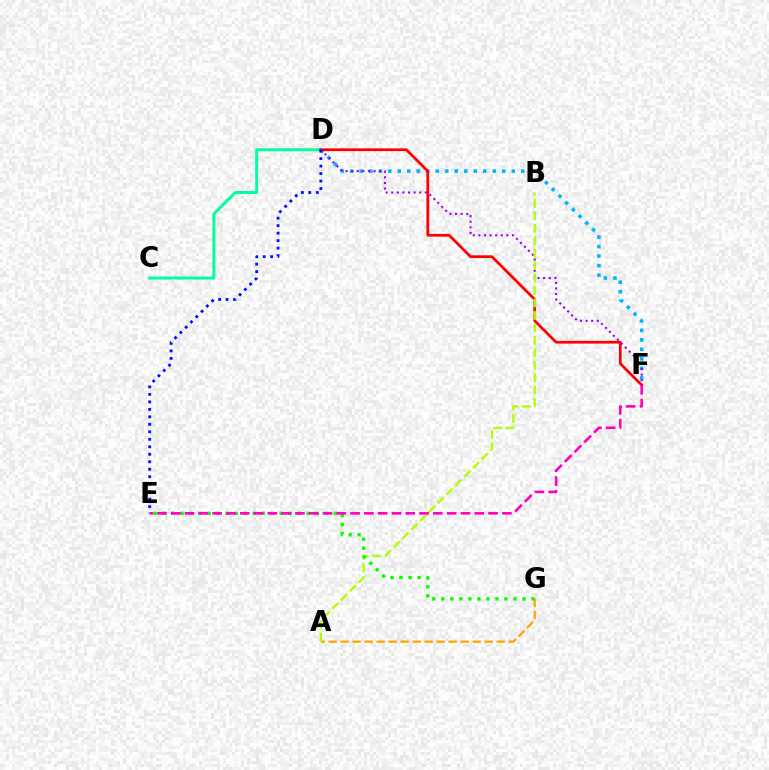{('D', 'F'): [{'color': '#00b5ff', 'line_style': 'dotted', 'thickness': 2.58}, {'color': '#ff0000', 'line_style': 'solid', 'thickness': 1.97}, {'color': '#9b00ff', 'line_style': 'dotted', 'thickness': 1.52}], ('C', 'D'): [{'color': '#00ff9d', 'line_style': 'solid', 'thickness': 2.13}], ('A', 'G'): [{'color': '#ffa500', 'line_style': 'dashed', 'thickness': 1.63}], ('A', 'B'): [{'color': '#b3ff00', 'line_style': 'dashed', 'thickness': 1.69}], ('E', 'G'): [{'color': '#08ff00', 'line_style': 'dotted', 'thickness': 2.45}], ('D', 'E'): [{'color': '#0010ff', 'line_style': 'dotted', 'thickness': 2.03}], ('E', 'F'): [{'color': '#ff00bd', 'line_style': 'dashed', 'thickness': 1.87}]}